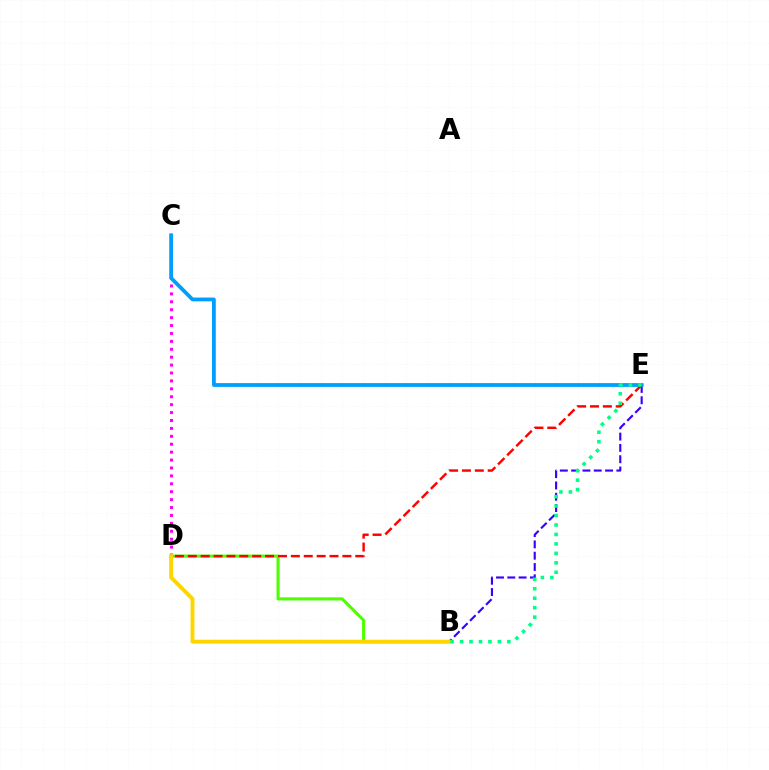{('B', 'E'): [{'color': '#3700ff', 'line_style': 'dashed', 'thickness': 1.54}, {'color': '#00ff86', 'line_style': 'dotted', 'thickness': 2.57}], ('C', 'D'): [{'color': '#ff00ed', 'line_style': 'dotted', 'thickness': 2.15}], ('B', 'D'): [{'color': '#4fff00', 'line_style': 'solid', 'thickness': 2.23}, {'color': '#ffd500', 'line_style': 'solid', 'thickness': 2.8}], ('C', 'E'): [{'color': '#009eff', 'line_style': 'solid', 'thickness': 2.73}], ('D', 'E'): [{'color': '#ff0000', 'line_style': 'dashed', 'thickness': 1.75}]}